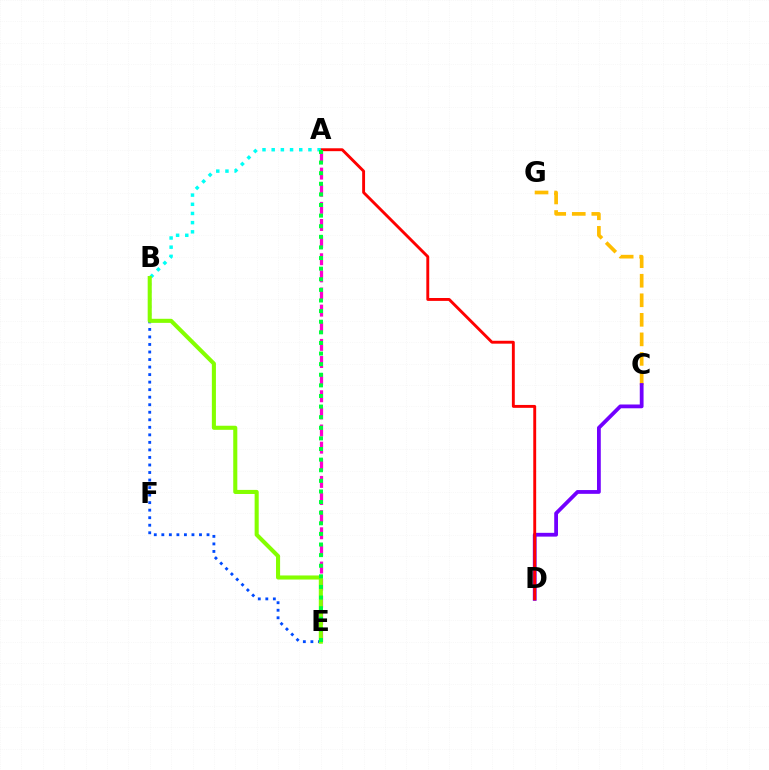{('C', 'G'): [{'color': '#ffbd00', 'line_style': 'dashed', 'thickness': 2.65}], ('C', 'D'): [{'color': '#7200ff', 'line_style': 'solid', 'thickness': 2.72}], ('A', 'E'): [{'color': '#ff00cf', 'line_style': 'dashed', 'thickness': 2.33}, {'color': '#00ff39', 'line_style': 'dotted', 'thickness': 2.88}], ('A', 'D'): [{'color': '#ff0000', 'line_style': 'solid', 'thickness': 2.08}], ('B', 'E'): [{'color': '#004bff', 'line_style': 'dotted', 'thickness': 2.05}, {'color': '#84ff00', 'line_style': 'solid', 'thickness': 2.94}], ('A', 'B'): [{'color': '#00fff6', 'line_style': 'dotted', 'thickness': 2.49}]}